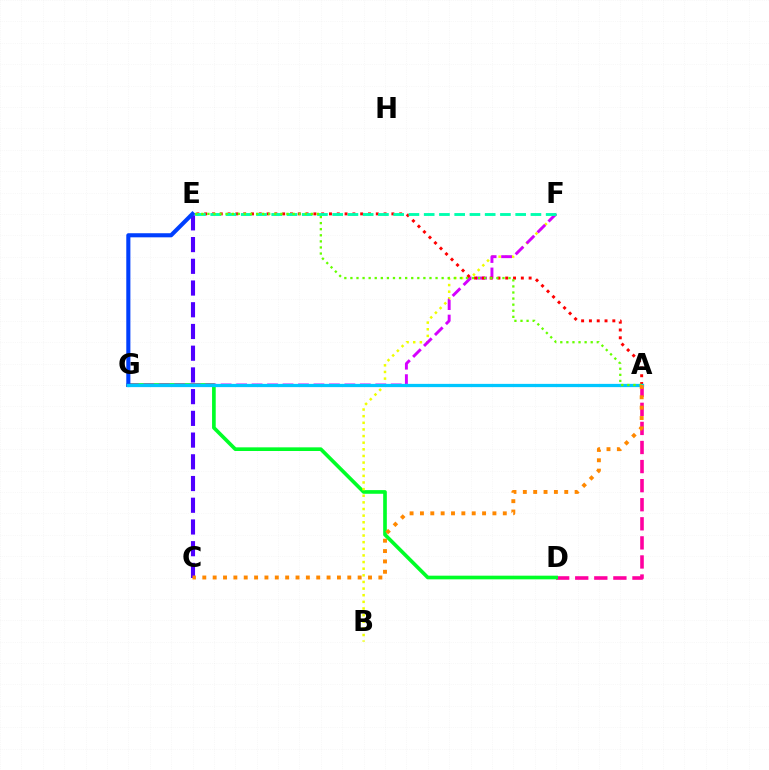{('A', 'D'): [{'color': '#ff00a0', 'line_style': 'dashed', 'thickness': 2.59}], ('D', 'G'): [{'color': '#00ff27', 'line_style': 'solid', 'thickness': 2.63}], ('C', 'E'): [{'color': '#4f00ff', 'line_style': 'dashed', 'thickness': 2.95}], ('B', 'F'): [{'color': '#eeff00', 'line_style': 'dotted', 'thickness': 1.8}], ('F', 'G'): [{'color': '#d600ff', 'line_style': 'dashed', 'thickness': 2.1}], ('A', 'E'): [{'color': '#ff0000', 'line_style': 'dotted', 'thickness': 2.12}, {'color': '#66ff00', 'line_style': 'dotted', 'thickness': 1.65}], ('E', 'G'): [{'color': '#003fff', 'line_style': 'solid', 'thickness': 2.95}], ('A', 'G'): [{'color': '#00c7ff', 'line_style': 'solid', 'thickness': 2.34}], ('E', 'F'): [{'color': '#00ffaf', 'line_style': 'dashed', 'thickness': 2.07}], ('A', 'C'): [{'color': '#ff8800', 'line_style': 'dotted', 'thickness': 2.81}]}